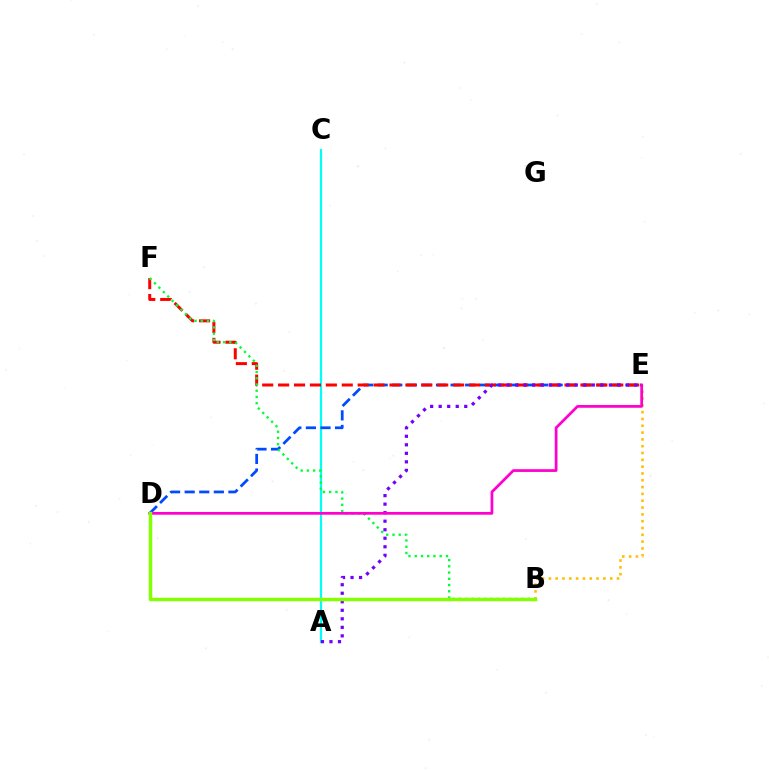{('A', 'C'): [{'color': '#00fff6', 'line_style': 'solid', 'thickness': 1.59}], ('D', 'E'): [{'color': '#004bff', 'line_style': 'dashed', 'thickness': 1.98}, {'color': '#ff00cf', 'line_style': 'solid', 'thickness': 1.98}], ('E', 'F'): [{'color': '#ff0000', 'line_style': 'dashed', 'thickness': 2.16}], ('A', 'E'): [{'color': '#7200ff', 'line_style': 'dotted', 'thickness': 2.32}], ('B', 'E'): [{'color': '#ffbd00', 'line_style': 'dotted', 'thickness': 1.85}], ('B', 'F'): [{'color': '#00ff39', 'line_style': 'dotted', 'thickness': 1.69}], ('B', 'D'): [{'color': '#84ff00', 'line_style': 'solid', 'thickness': 2.48}]}